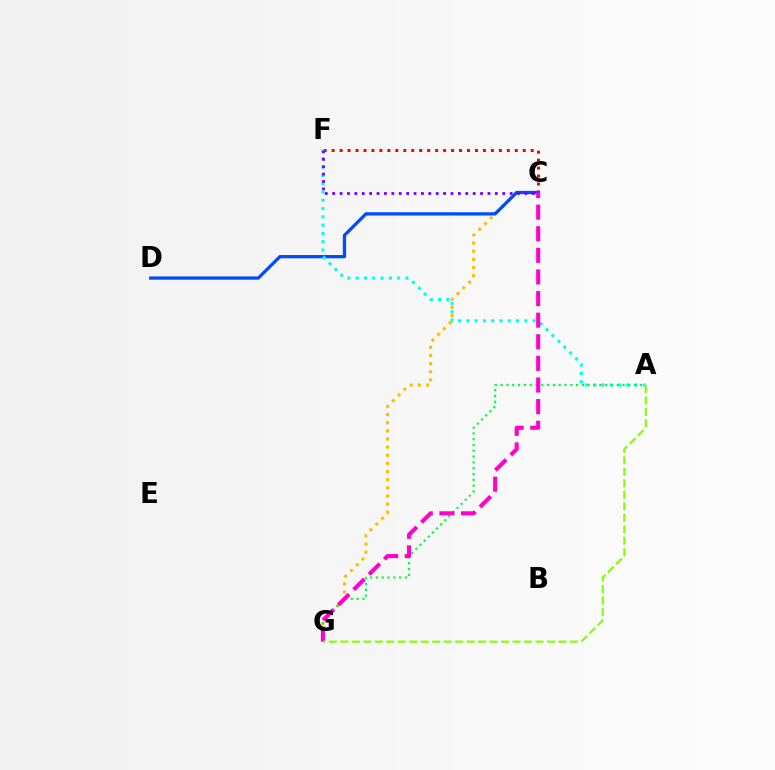{('C', 'F'): [{'color': '#ff0000', 'line_style': 'dotted', 'thickness': 2.16}, {'color': '#7200ff', 'line_style': 'dotted', 'thickness': 2.01}], ('C', 'G'): [{'color': '#ffbd00', 'line_style': 'dotted', 'thickness': 2.21}, {'color': '#ff00cf', 'line_style': 'dashed', 'thickness': 2.94}], ('C', 'D'): [{'color': '#004bff', 'line_style': 'solid', 'thickness': 2.35}], ('A', 'F'): [{'color': '#00fff6', 'line_style': 'dotted', 'thickness': 2.25}], ('A', 'G'): [{'color': '#00ff39', 'line_style': 'dotted', 'thickness': 1.58}, {'color': '#84ff00', 'line_style': 'dashed', 'thickness': 1.56}]}